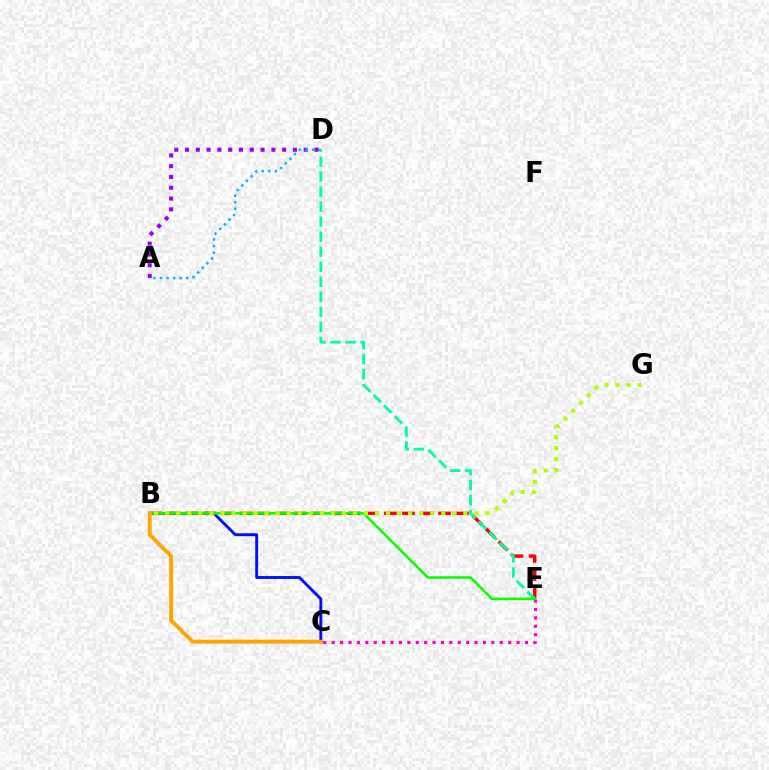{('B', 'C'): [{'color': '#0010ff', 'line_style': 'solid', 'thickness': 2.09}, {'color': '#ffa500', 'line_style': 'solid', 'thickness': 2.82}], ('B', 'E'): [{'color': '#ff0000', 'line_style': 'dashed', 'thickness': 2.45}, {'color': '#08ff00', 'line_style': 'solid', 'thickness': 1.85}], ('D', 'E'): [{'color': '#00ff9d', 'line_style': 'dashed', 'thickness': 2.04}], ('A', 'D'): [{'color': '#9b00ff', 'line_style': 'dotted', 'thickness': 2.93}, {'color': '#00b5ff', 'line_style': 'dotted', 'thickness': 1.79}], ('C', 'E'): [{'color': '#ff00bd', 'line_style': 'dotted', 'thickness': 2.28}], ('B', 'G'): [{'color': '#b3ff00', 'line_style': 'dotted', 'thickness': 3.0}]}